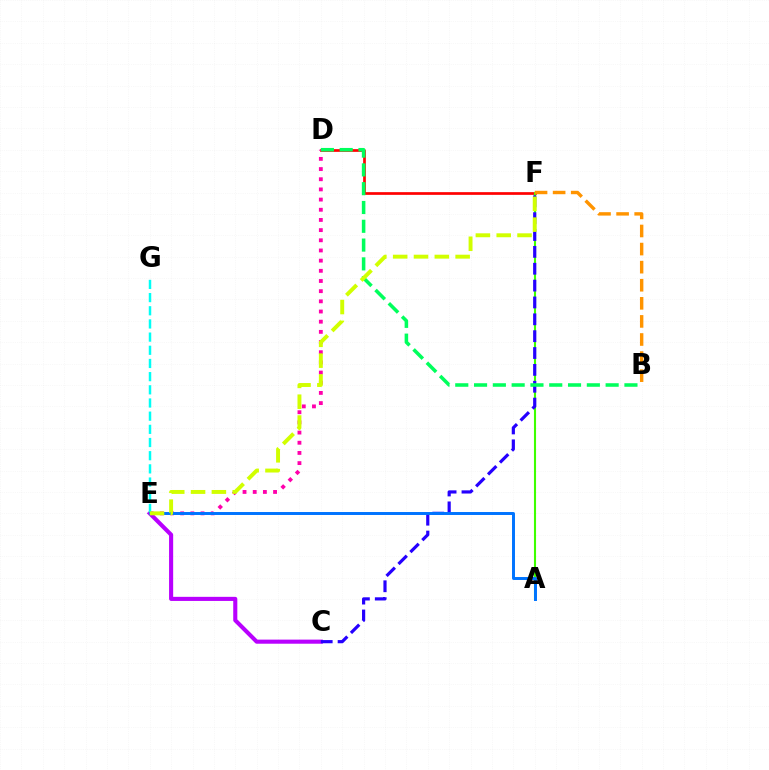{('D', 'F'): [{'color': '#ff0000', 'line_style': 'solid', 'thickness': 1.95}], ('D', 'E'): [{'color': '#ff00ac', 'line_style': 'dotted', 'thickness': 2.76}], ('C', 'E'): [{'color': '#b900ff', 'line_style': 'solid', 'thickness': 2.95}], ('A', 'F'): [{'color': '#3dff00', 'line_style': 'solid', 'thickness': 1.51}], ('C', 'F'): [{'color': '#2500ff', 'line_style': 'dashed', 'thickness': 2.29}], ('B', 'F'): [{'color': '#ff9400', 'line_style': 'dashed', 'thickness': 2.46}], ('E', 'G'): [{'color': '#00fff6', 'line_style': 'dashed', 'thickness': 1.79}], ('A', 'E'): [{'color': '#0074ff', 'line_style': 'solid', 'thickness': 2.13}], ('B', 'D'): [{'color': '#00ff5c', 'line_style': 'dashed', 'thickness': 2.55}], ('E', 'F'): [{'color': '#d1ff00', 'line_style': 'dashed', 'thickness': 2.83}]}